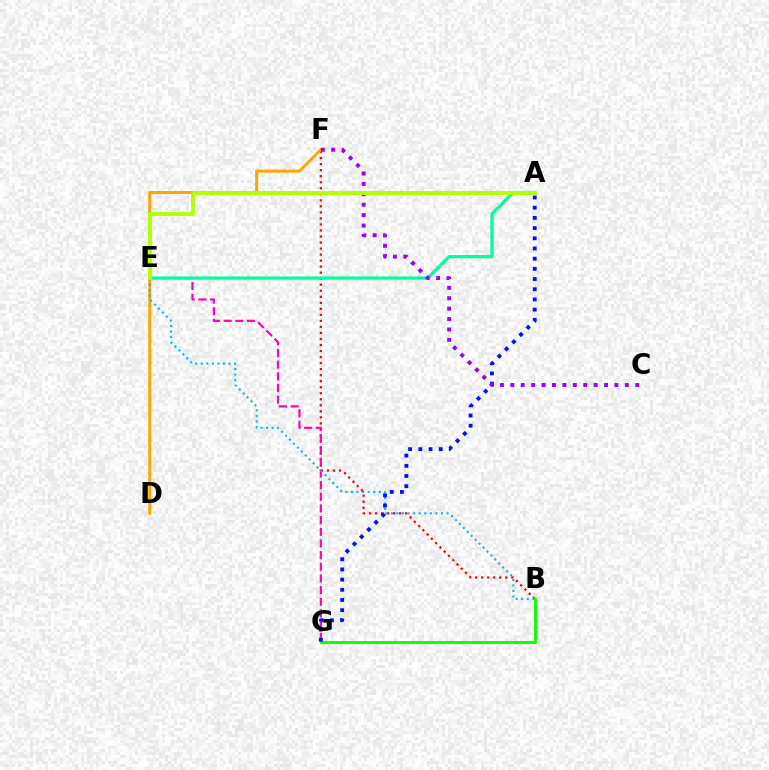{('B', 'F'): [{'color': '#ff0000', 'line_style': 'dotted', 'thickness': 1.64}], ('E', 'G'): [{'color': '#ff00bd', 'line_style': 'dashed', 'thickness': 1.58}], ('D', 'F'): [{'color': '#ffa500', 'line_style': 'solid', 'thickness': 2.16}], ('B', 'E'): [{'color': '#00b5ff', 'line_style': 'dotted', 'thickness': 1.51}], ('B', 'G'): [{'color': '#08ff00', 'line_style': 'solid', 'thickness': 2.04}], ('A', 'E'): [{'color': '#00ff9d', 'line_style': 'solid', 'thickness': 2.31}, {'color': '#b3ff00', 'line_style': 'solid', 'thickness': 2.82}], ('A', 'G'): [{'color': '#0010ff', 'line_style': 'dotted', 'thickness': 2.77}], ('C', 'F'): [{'color': '#9b00ff', 'line_style': 'dotted', 'thickness': 2.83}]}